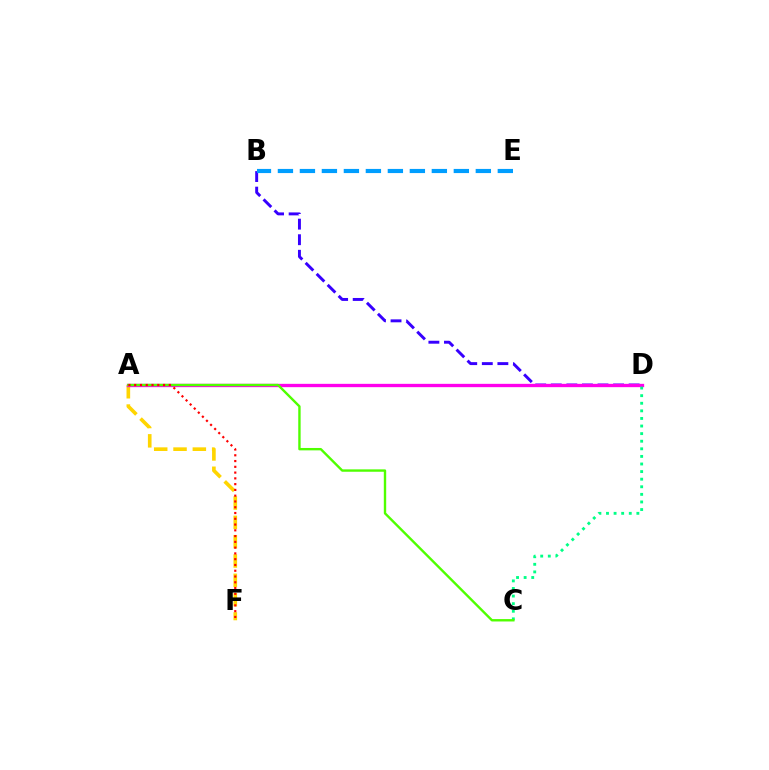{('A', 'F'): [{'color': '#ffd500', 'line_style': 'dashed', 'thickness': 2.62}, {'color': '#ff0000', 'line_style': 'dotted', 'thickness': 1.57}], ('B', 'D'): [{'color': '#3700ff', 'line_style': 'dashed', 'thickness': 2.12}], ('A', 'D'): [{'color': '#ff00ed', 'line_style': 'solid', 'thickness': 2.4}], ('B', 'E'): [{'color': '#009eff', 'line_style': 'dashed', 'thickness': 2.99}], ('C', 'D'): [{'color': '#00ff86', 'line_style': 'dotted', 'thickness': 2.06}], ('A', 'C'): [{'color': '#4fff00', 'line_style': 'solid', 'thickness': 1.72}]}